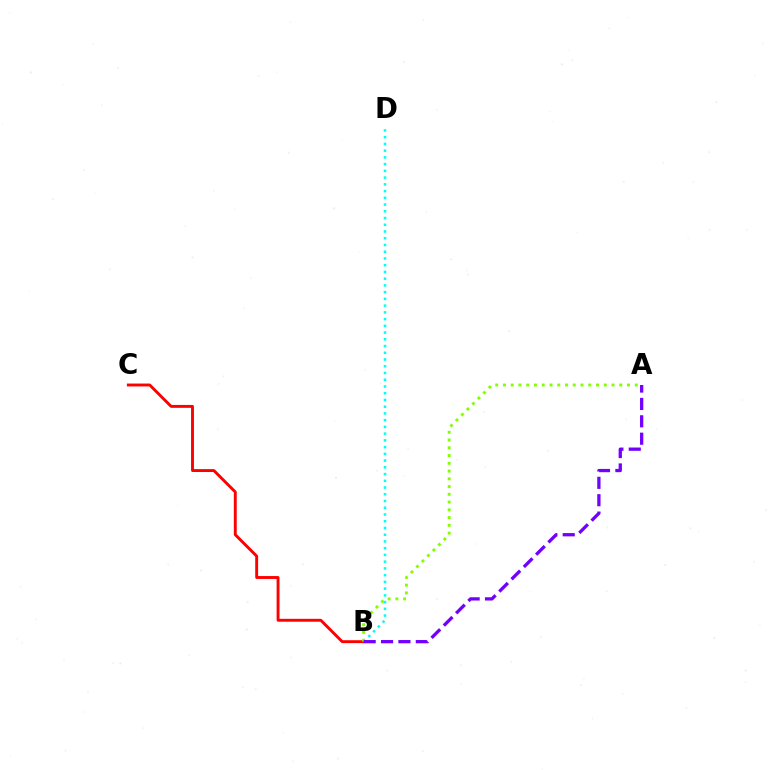{('B', 'D'): [{'color': '#00fff6', 'line_style': 'dotted', 'thickness': 1.83}], ('B', 'C'): [{'color': '#ff0000', 'line_style': 'solid', 'thickness': 2.08}], ('A', 'B'): [{'color': '#84ff00', 'line_style': 'dotted', 'thickness': 2.11}, {'color': '#7200ff', 'line_style': 'dashed', 'thickness': 2.36}]}